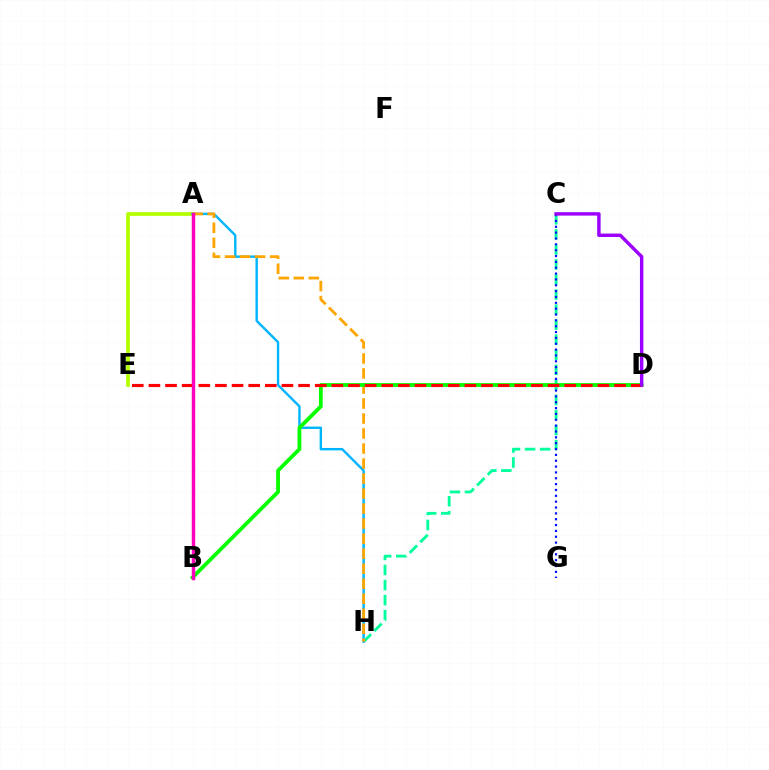{('C', 'H'): [{'color': '#00ff9d', 'line_style': 'dashed', 'thickness': 2.04}], ('A', 'E'): [{'color': '#b3ff00', 'line_style': 'solid', 'thickness': 2.69}], ('A', 'H'): [{'color': '#00b5ff', 'line_style': 'solid', 'thickness': 1.73}, {'color': '#ffa500', 'line_style': 'dashed', 'thickness': 2.04}], ('C', 'G'): [{'color': '#0010ff', 'line_style': 'dotted', 'thickness': 1.59}], ('B', 'D'): [{'color': '#08ff00', 'line_style': 'solid', 'thickness': 2.74}], ('D', 'E'): [{'color': '#ff0000', 'line_style': 'dashed', 'thickness': 2.26}], ('C', 'D'): [{'color': '#9b00ff', 'line_style': 'solid', 'thickness': 2.47}], ('A', 'B'): [{'color': '#ff00bd', 'line_style': 'solid', 'thickness': 2.47}]}